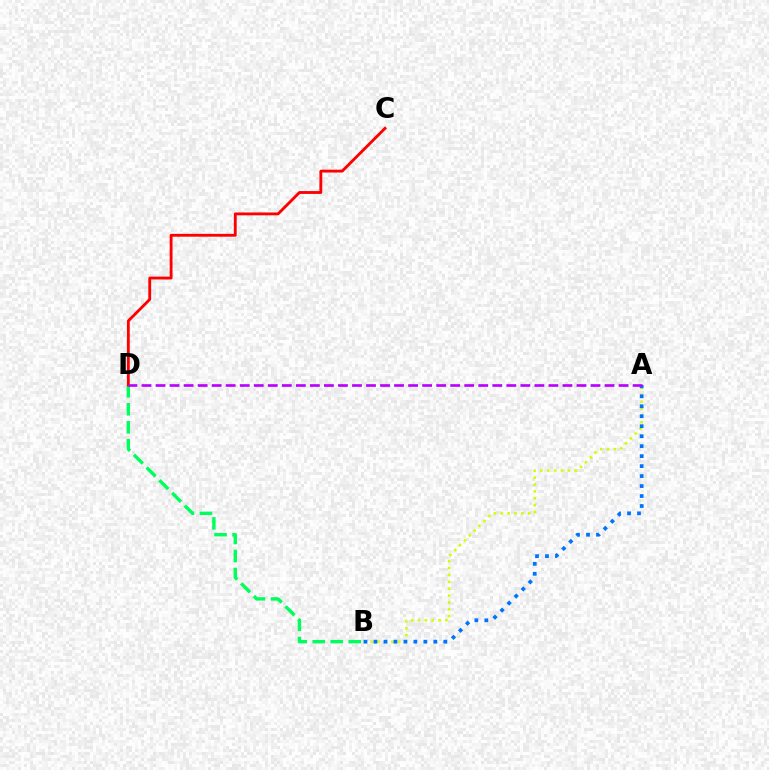{('A', 'B'): [{'color': '#d1ff00', 'line_style': 'dotted', 'thickness': 1.86}, {'color': '#0074ff', 'line_style': 'dotted', 'thickness': 2.71}], ('B', 'D'): [{'color': '#00ff5c', 'line_style': 'dashed', 'thickness': 2.45}], ('C', 'D'): [{'color': '#ff0000', 'line_style': 'solid', 'thickness': 2.05}], ('A', 'D'): [{'color': '#b900ff', 'line_style': 'dashed', 'thickness': 1.91}]}